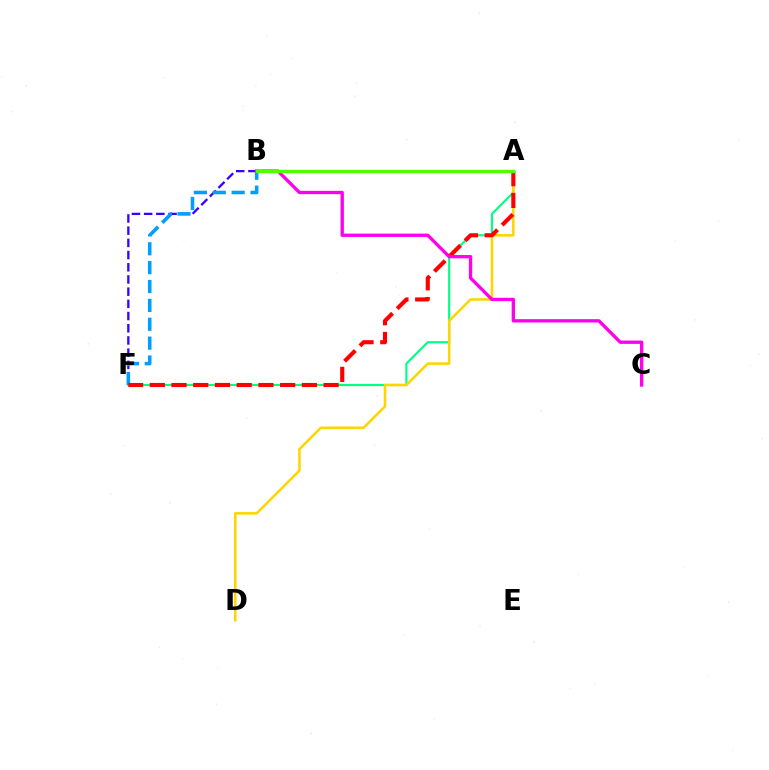{('B', 'F'): [{'color': '#3700ff', 'line_style': 'dashed', 'thickness': 1.66}, {'color': '#009eff', 'line_style': 'dashed', 'thickness': 2.56}], ('A', 'F'): [{'color': '#00ff86', 'line_style': 'solid', 'thickness': 1.53}, {'color': '#ff0000', 'line_style': 'dashed', 'thickness': 2.95}], ('A', 'D'): [{'color': '#ffd500', 'line_style': 'solid', 'thickness': 1.84}], ('B', 'C'): [{'color': '#ff00ed', 'line_style': 'solid', 'thickness': 2.39}], ('A', 'B'): [{'color': '#4fff00', 'line_style': 'solid', 'thickness': 2.46}]}